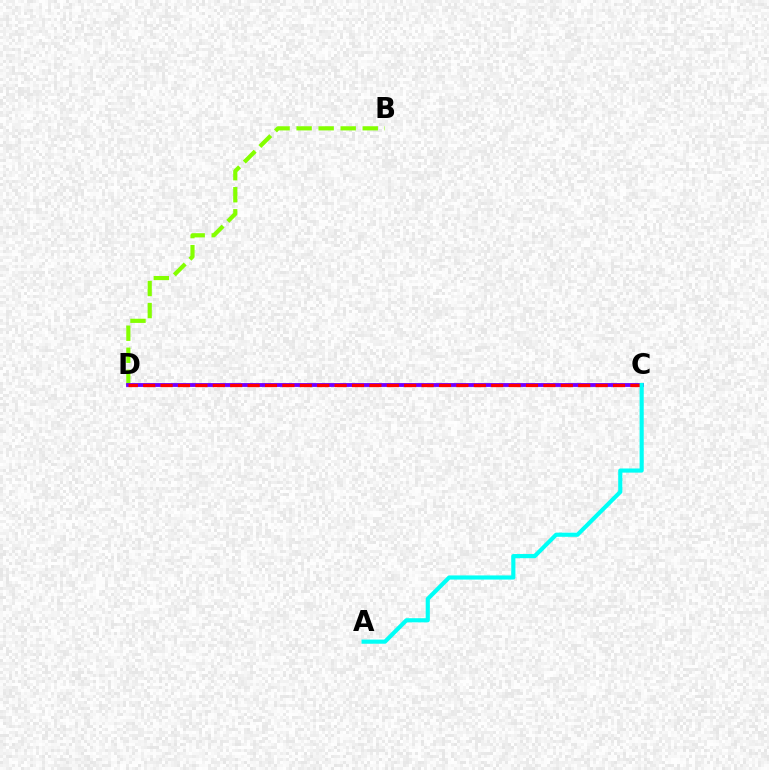{('B', 'D'): [{'color': '#84ff00', 'line_style': 'dashed', 'thickness': 2.99}], ('C', 'D'): [{'color': '#7200ff', 'line_style': 'solid', 'thickness': 2.76}, {'color': '#ff0000', 'line_style': 'dashed', 'thickness': 2.36}], ('A', 'C'): [{'color': '#00fff6', 'line_style': 'solid', 'thickness': 2.98}]}